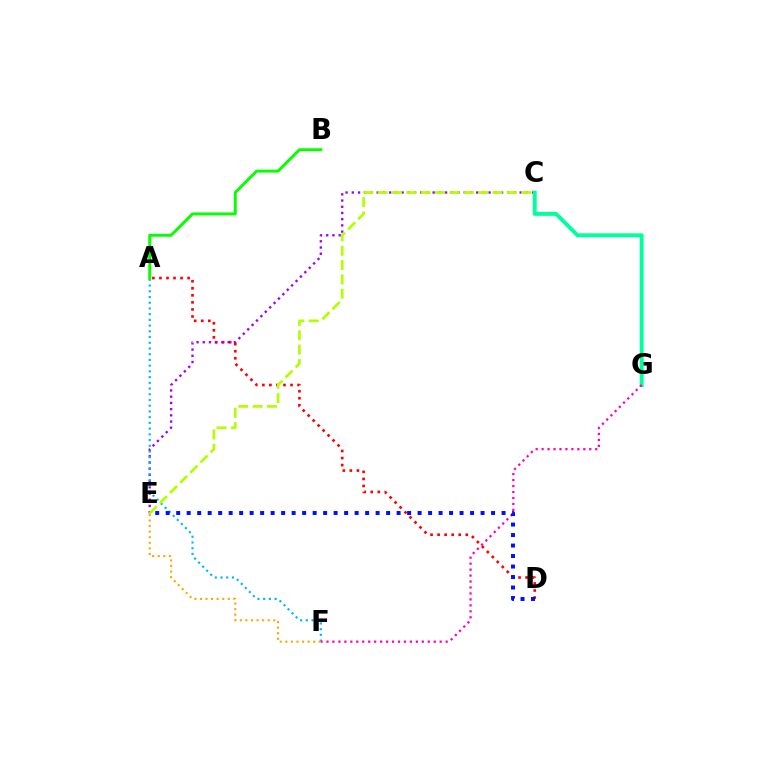{('A', 'D'): [{'color': '#ff0000', 'line_style': 'dotted', 'thickness': 1.91}], ('C', 'E'): [{'color': '#9b00ff', 'line_style': 'dotted', 'thickness': 1.69}, {'color': '#b3ff00', 'line_style': 'dashed', 'thickness': 1.95}], ('C', 'G'): [{'color': '#00ff9d', 'line_style': 'solid', 'thickness': 2.82}], ('A', 'F'): [{'color': '#00b5ff', 'line_style': 'dotted', 'thickness': 1.55}], ('F', 'G'): [{'color': '#ff00bd', 'line_style': 'dotted', 'thickness': 1.62}], ('D', 'E'): [{'color': '#0010ff', 'line_style': 'dotted', 'thickness': 2.85}], ('E', 'F'): [{'color': '#ffa500', 'line_style': 'dotted', 'thickness': 1.51}], ('A', 'B'): [{'color': '#08ff00', 'line_style': 'solid', 'thickness': 2.13}]}